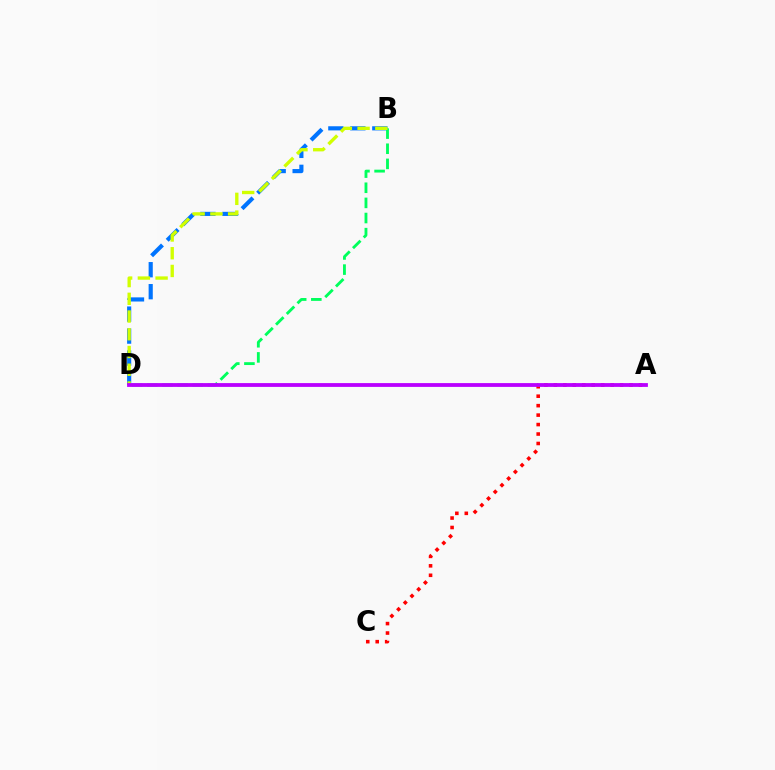{('B', 'D'): [{'color': '#0074ff', 'line_style': 'dashed', 'thickness': 2.99}, {'color': '#00ff5c', 'line_style': 'dashed', 'thickness': 2.06}, {'color': '#d1ff00', 'line_style': 'dashed', 'thickness': 2.41}], ('A', 'C'): [{'color': '#ff0000', 'line_style': 'dotted', 'thickness': 2.57}], ('A', 'D'): [{'color': '#b900ff', 'line_style': 'solid', 'thickness': 2.74}]}